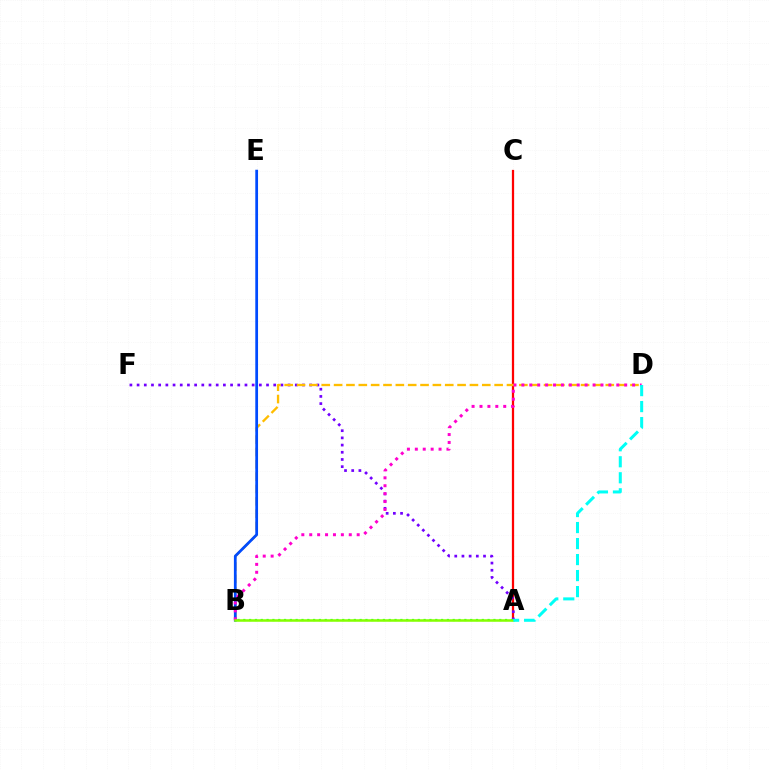{('A', 'C'): [{'color': '#ff0000', 'line_style': 'solid', 'thickness': 1.62}], ('A', 'F'): [{'color': '#7200ff', 'line_style': 'dotted', 'thickness': 1.95}], ('B', 'D'): [{'color': '#ffbd00', 'line_style': 'dashed', 'thickness': 1.68}, {'color': '#ff00cf', 'line_style': 'dotted', 'thickness': 2.15}], ('B', 'E'): [{'color': '#004bff', 'line_style': 'solid', 'thickness': 1.98}], ('A', 'B'): [{'color': '#00ff39', 'line_style': 'dotted', 'thickness': 1.58}, {'color': '#84ff00', 'line_style': 'solid', 'thickness': 1.82}], ('A', 'D'): [{'color': '#00fff6', 'line_style': 'dashed', 'thickness': 2.17}]}